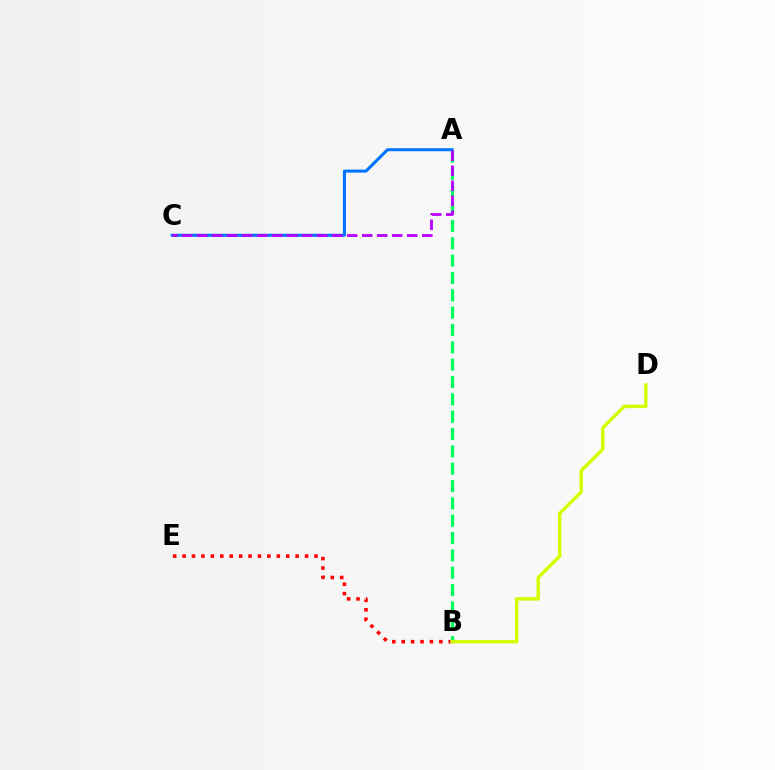{('B', 'E'): [{'color': '#ff0000', 'line_style': 'dotted', 'thickness': 2.56}], ('A', 'B'): [{'color': '#00ff5c', 'line_style': 'dashed', 'thickness': 2.36}], ('A', 'C'): [{'color': '#0074ff', 'line_style': 'solid', 'thickness': 2.2}, {'color': '#b900ff', 'line_style': 'dashed', 'thickness': 2.04}], ('B', 'D'): [{'color': '#d1ff00', 'line_style': 'solid', 'thickness': 2.48}]}